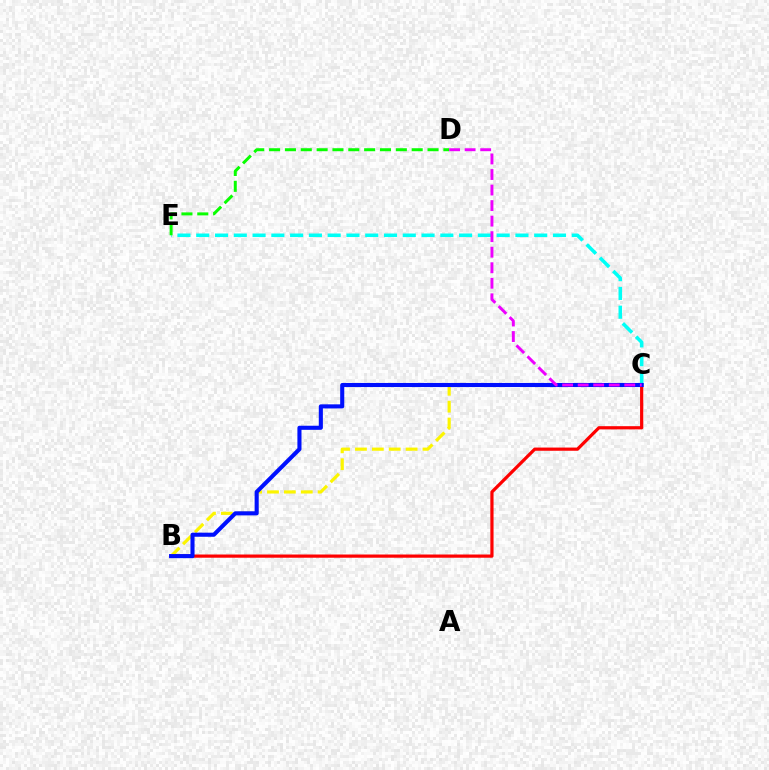{('B', 'C'): [{'color': '#ff0000', 'line_style': 'solid', 'thickness': 2.31}, {'color': '#fcf500', 'line_style': 'dashed', 'thickness': 2.29}, {'color': '#0010ff', 'line_style': 'solid', 'thickness': 2.94}], ('C', 'E'): [{'color': '#00fff6', 'line_style': 'dashed', 'thickness': 2.55}], ('D', 'E'): [{'color': '#08ff00', 'line_style': 'dashed', 'thickness': 2.15}], ('C', 'D'): [{'color': '#ee00ff', 'line_style': 'dashed', 'thickness': 2.11}]}